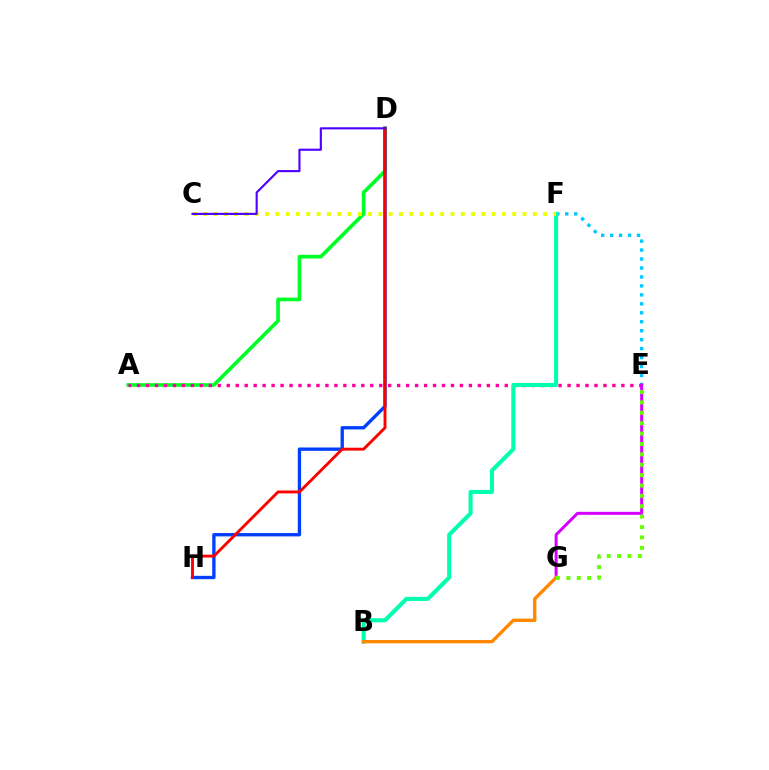{('A', 'D'): [{'color': '#00ff27', 'line_style': 'solid', 'thickness': 2.64}], ('D', 'H'): [{'color': '#003fff', 'line_style': 'solid', 'thickness': 2.4}, {'color': '#ff0000', 'line_style': 'solid', 'thickness': 2.08}], ('A', 'E'): [{'color': '#ff00a0', 'line_style': 'dotted', 'thickness': 2.44}], ('E', 'F'): [{'color': '#00c7ff', 'line_style': 'dotted', 'thickness': 2.43}], ('B', 'F'): [{'color': '#00ffaf', 'line_style': 'solid', 'thickness': 2.94}], ('E', 'G'): [{'color': '#d600ff', 'line_style': 'solid', 'thickness': 2.17}, {'color': '#66ff00', 'line_style': 'dotted', 'thickness': 2.82}], ('B', 'G'): [{'color': '#ff8800', 'line_style': 'solid', 'thickness': 2.41}], ('C', 'F'): [{'color': '#eeff00', 'line_style': 'dotted', 'thickness': 2.8}], ('C', 'D'): [{'color': '#4f00ff', 'line_style': 'solid', 'thickness': 1.53}]}